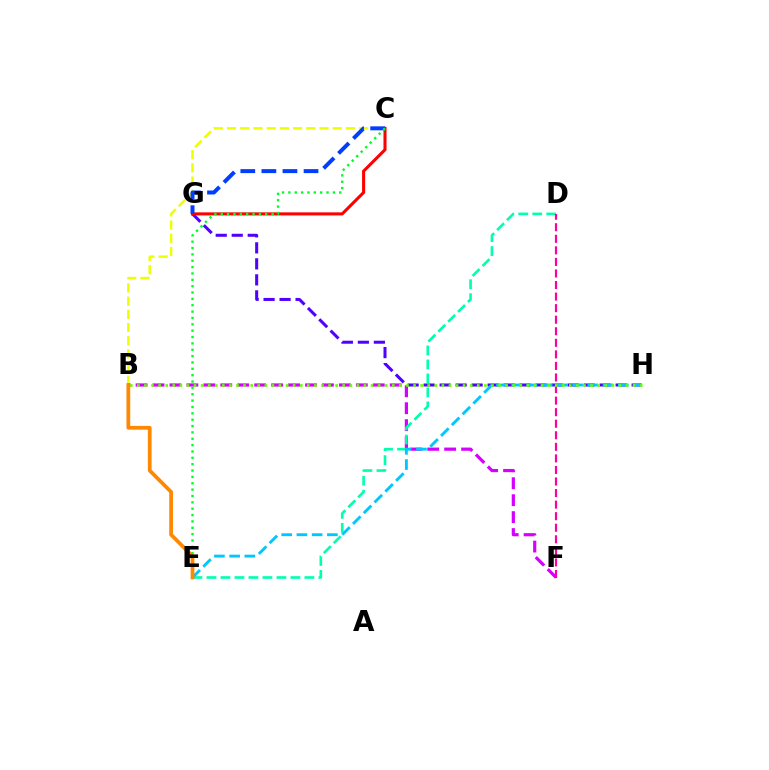{('B', 'C'): [{'color': '#eeff00', 'line_style': 'dashed', 'thickness': 1.79}], ('B', 'F'): [{'color': '#d600ff', 'line_style': 'dashed', 'thickness': 2.3}], ('G', 'H'): [{'color': '#4f00ff', 'line_style': 'dashed', 'thickness': 2.17}], ('D', 'E'): [{'color': '#00ffaf', 'line_style': 'dashed', 'thickness': 1.9}], ('D', 'F'): [{'color': '#ff00a0', 'line_style': 'dashed', 'thickness': 1.57}], ('C', 'G'): [{'color': '#ff0000', 'line_style': 'solid', 'thickness': 2.21}, {'color': '#003fff', 'line_style': 'dashed', 'thickness': 2.86}], ('E', 'H'): [{'color': '#00c7ff', 'line_style': 'dashed', 'thickness': 2.07}], ('C', 'E'): [{'color': '#00ff27', 'line_style': 'dotted', 'thickness': 1.73}], ('B', 'H'): [{'color': '#66ff00', 'line_style': 'dotted', 'thickness': 1.92}], ('B', 'E'): [{'color': '#ff8800', 'line_style': 'solid', 'thickness': 2.69}]}